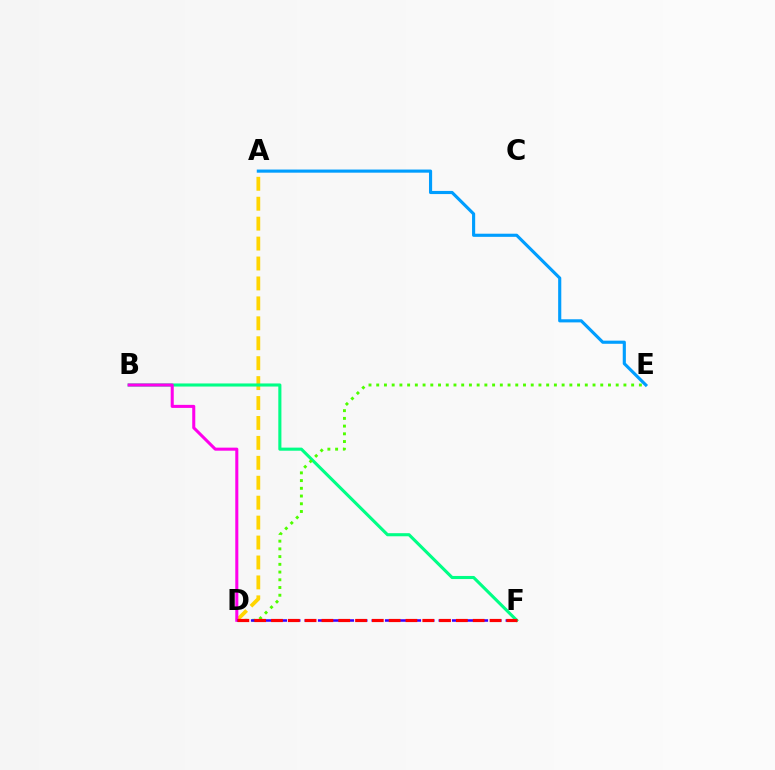{('A', 'D'): [{'color': '#ffd500', 'line_style': 'dashed', 'thickness': 2.71}], ('B', 'F'): [{'color': '#00ff86', 'line_style': 'solid', 'thickness': 2.23}], ('D', 'E'): [{'color': '#4fff00', 'line_style': 'dotted', 'thickness': 2.1}], ('B', 'D'): [{'color': '#ff00ed', 'line_style': 'solid', 'thickness': 2.2}], ('D', 'F'): [{'color': '#3700ff', 'line_style': 'dashed', 'thickness': 1.82}, {'color': '#ff0000', 'line_style': 'dashed', 'thickness': 2.28}], ('A', 'E'): [{'color': '#009eff', 'line_style': 'solid', 'thickness': 2.25}]}